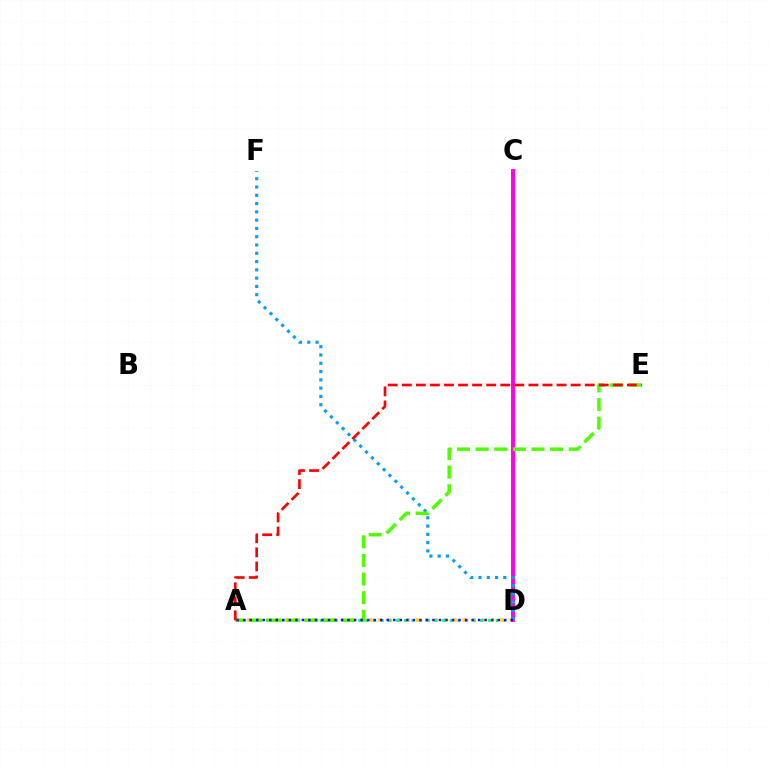{('A', 'D'): [{'color': '#ffd500', 'line_style': 'dotted', 'thickness': 2.55}, {'color': '#00ff86', 'line_style': 'dotted', 'thickness': 2.08}, {'color': '#3700ff', 'line_style': 'dotted', 'thickness': 1.77}], ('C', 'D'): [{'color': '#ff00ed', 'line_style': 'solid', 'thickness': 2.84}], ('D', 'F'): [{'color': '#009eff', 'line_style': 'dotted', 'thickness': 2.25}], ('A', 'E'): [{'color': '#4fff00', 'line_style': 'dashed', 'thickness': 2.53}, {'color': '#ff0000', 'line_style': 'dashed', 'thickness': 1.91}]}